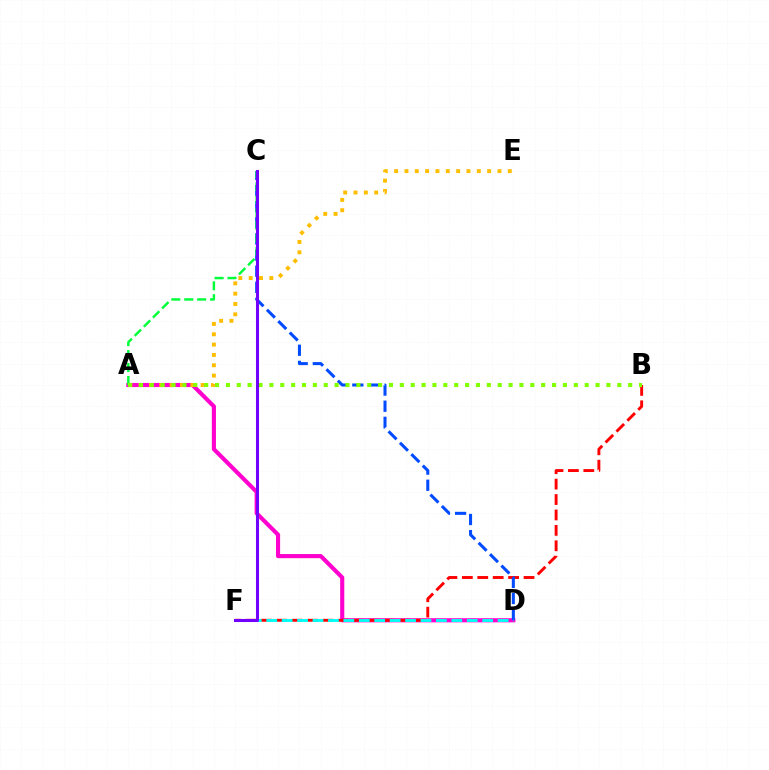{('A', 'D'): [{'color': '#ff00cf', 'line_style': 'solid', 'thickness': 2.97}], ('B', 'F'): [{'color': '#ff0000', 'line_style': 'dashed', 'thickness': 2.1}], ('C', 'D'): [{'color': '#004bff', 'line_style': 'dashed', 'thickness': 2.19}], ('D', 'F'): [{'color': '#00fff6', 'line_style': 'dashed', 'thickness': 2.1}], ('A', 'C'): [{'color': '#00ff39', 'line_style': 'dashed', 'thickness': 1.76}], ('A', 'E'): [{'color': '#ffbd00', 'line_style': 'dotted', 'thickness': 2.81}], ('A', 'B'): [{'color': '#84ff00', 'line_style': 'dotted', 'thickness': 2.95}], ('C', 'F'): [{'color': '#7200ff', 'line_style': 'solid', 'thickness': 2.19}]}